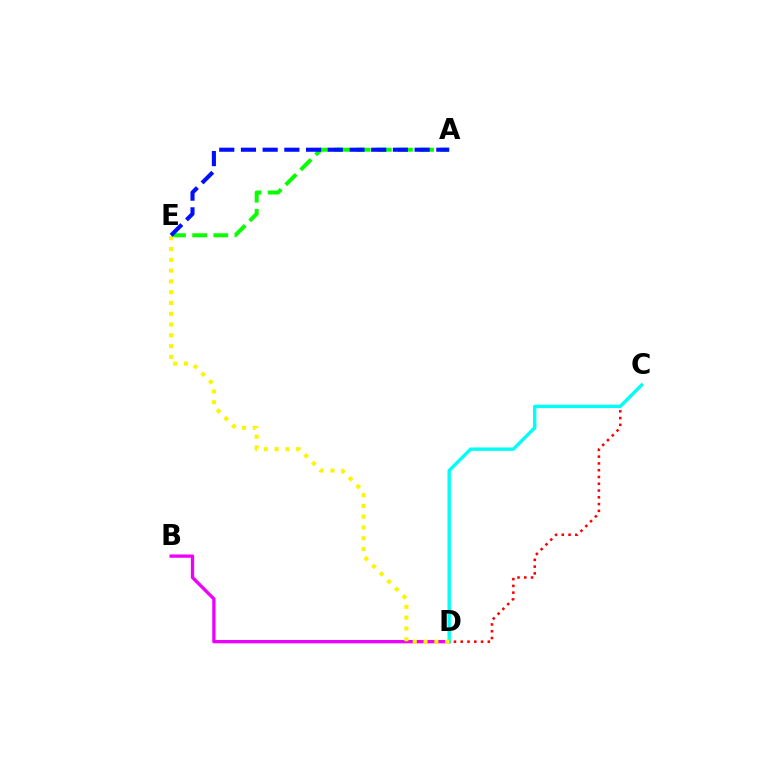{('C', 'D'): [{'color': '#ff0000', 'line_style': 'dotted', 'thickness': 1.84}, {'color': '#00fff6', 'line_style': 'solid', 'thickness': 2.43}], ('A', 'E'): [{'color': '#08ff00', 'line_style': 'dashed', 'thickness': 2.87}, {'color': '#0010ff', 'line_style': 'dashed', 'thickness': 2.95}], ('B', 'D'): [{'color': '#ee00ff', 'line_style': 'solid', 'thickness': 2.38}], ('D', 'E'): [{'color': '#fcf500', 'line_style': 'dotted', 'thickness': 2.93}]}